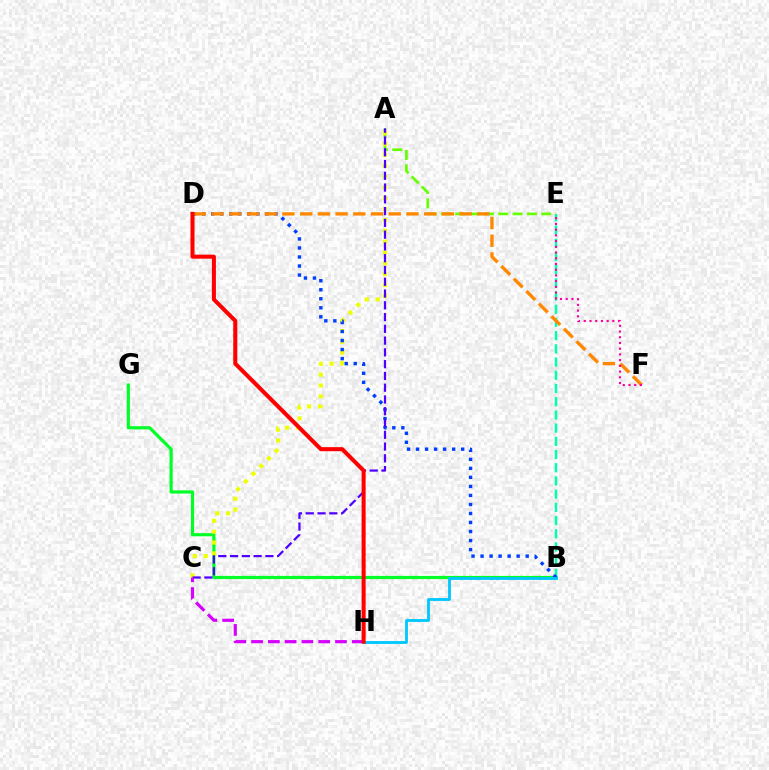{('B', 'E'): [{'color': '#00ffaf', 'line_style': 'dashed', 'thickness': 1.79}], ('A', 'E'): [{'color': '#66ff00', 'line_style': 'dashed', 'thickness': 1.95}], ('B', 'G'): [{'color': '#00ff27', 'line_style': 'solid', 'thickness': 2.29}], ('A', 'C'): [{'color': '#eeff00', 'line_style': 'dotted', 'thickness': 2.95}, {'color': '#4f00ff', 'line_style': 'dashed', 'thickness': 1.6}], ('B', 'D'): [{'color': '#003fff', 'line_style': 'dotted', 'thickness': 2.45}], ('D', 'F'): [{'color': '#ff8800', 'line_style': 'dashed', 'thickness': 2.41}], ('C', 'H'): [{'color': '#d600ff', 'line_style': 'dashed', 'thickness': 2.28}], ('E', 'F'): [{'color': '#ff00a0', 'line_style': 'dotted', 'thickness': 1.55}], ('B', 'H'): [{'color': '#00c7ff', 'line_style': 'solid', 'thickness': 2.04}], ('D', 'H'): [{'color': '#ff0000', 'line_style': 'solid', 'thickness': 2.91}]}